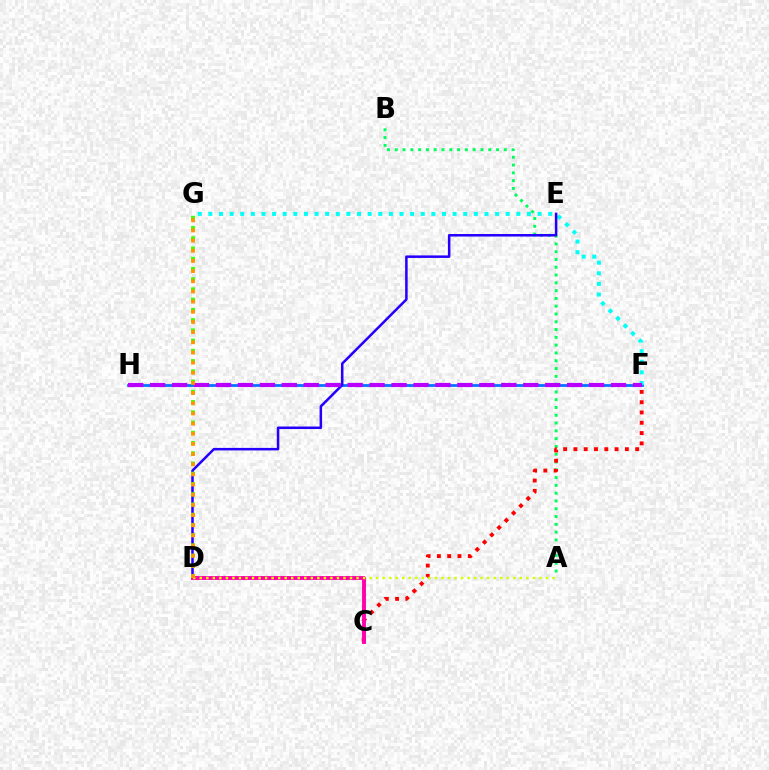{('A', 'B'): [{'color': '#00ff5c', 'line_style': 'dotted', 'thickness': 2.12}], ('F', 'H'): [{'color': '#0074ff', 'line_style': 'solid', 'thickness': 1.98}, {'color': '#b900ff', 'line_style': 'dashed', 'thickness': 2.98}], ('F', 'G'): [{'color': '#00fff6', 'line_style': 'dotted', 'thickness': 2.89}], ('C', 'F'): [{'color': '#ff0000', 'line_style': 'dotted', 'thickness': 2.8}], ('D', 'E'): [{'color': '#2500ff', 'line_style': 'solid', 'thickness': 1.82}], ('C', 'D'): [{'color': '#ff00ac', 'line_style': 'solid', 'thickness': 2.81}], ('D', 'G'): [{'color': '#3dff00', 'line_style': 'dotted', 'thickness': 2.78}, {'color': '#ff9400', 'line_style': 'dotted', 'thickness': 2.76}], ('A', 'D'): [{'color': '#d1ff00', 'line_style': 'dotted', 'thickness': 1.77}]}